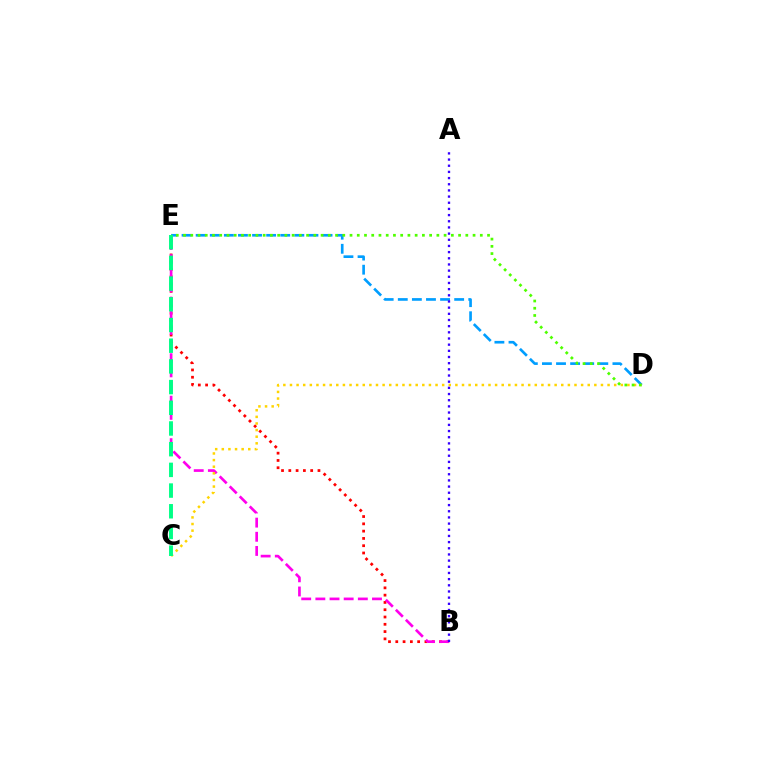{('B', 'E'): [{'color': '#ff0000', 'line_style': 'dotted', 'thickness': 1.98}, {'color': '#ff00ed', 'line_style': 'dashed', 'thickness': 1.92}], ('D', 'E'): [{'color': '#009eff', 'line_style': 'dashed', 'thickness': 1.92}, {'color': '#4fff00', 'line_style': 'dotted', 'thickness': 1.97}], ('C', 'D'): [{'color': '#ffd500', 'line_style': 'dotted', 'thickness': 1.8}], ('C', 'E'): [{'color': '#00ff86', 'line_style': 'dashed', 'thickness': 2.81}], ('A', 'B'): [{'color': '#3700ff', 'line_style': 'dotted', 'thickness': 1.68}]}